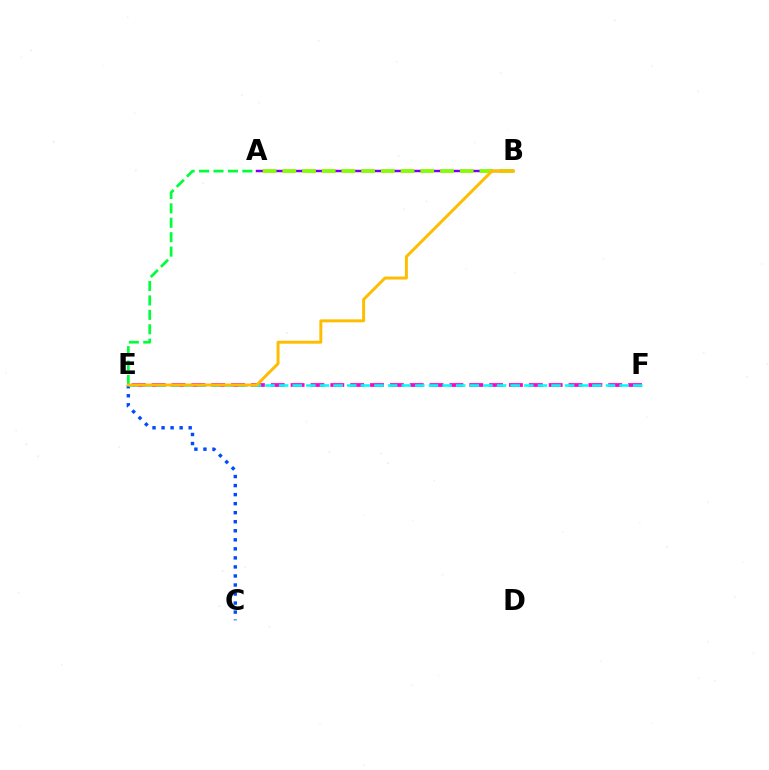{('C', 'E'): [{'color': '#004bff', 'line_style': 'dotted', 'thickness': 2.46}], ('A', 'B'): [{'color': '#ff0000', 'line_style': 'solid', 'thickness': 1.64}, {'color': '#7200ff', 'line_style': 'solid', 'thickness': 1.59}, {'color': '#84ff00', 'line_style': 'dashed', 'thickness': 2.68}], ('E', 'F'): [{'color': '#ff00cf', 'line_style': 'dashed', 'thickness': 2.7}, {'color': '#00fff6', 'line_style': 'dashed', 'thickness': 1.85}], ('A', 'E'): [{'color': '#00ff39', 'line_style': 'dashed', 'thickness': 1.96}], ('B', 'E'): [{'color': '#ffbd00', 'line_style': 'solid', 'thickness': 2.13}]}